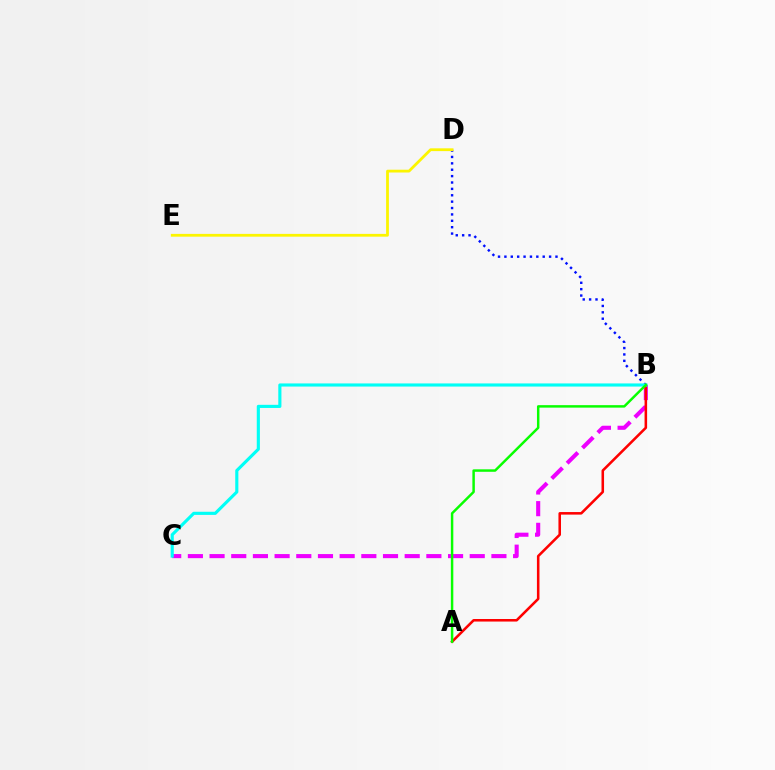{('B', 'D'): [{'color': '#0010ff', 'line_style': 'dotted', 'thickness': 1.73}], ('B', 'C'): [{'color': '#ee00ff', 'line_style': 'dashed', 'thickness': 2.95}, {'color': '#00fff6', 'line_style': 'solid', 'thickness': 2.25}], ('A', 'B'): [{'color': '#ff0000', 'line_style': 'solid', 'thickness': 1.84}, {'color': '#08ff00', 'line_style': 'solid', 'thickness': 1.78}], ('D', 'E'): [{'color': '#fcf500', 'line_style': 'solid', 'thickness': 2.01}]}